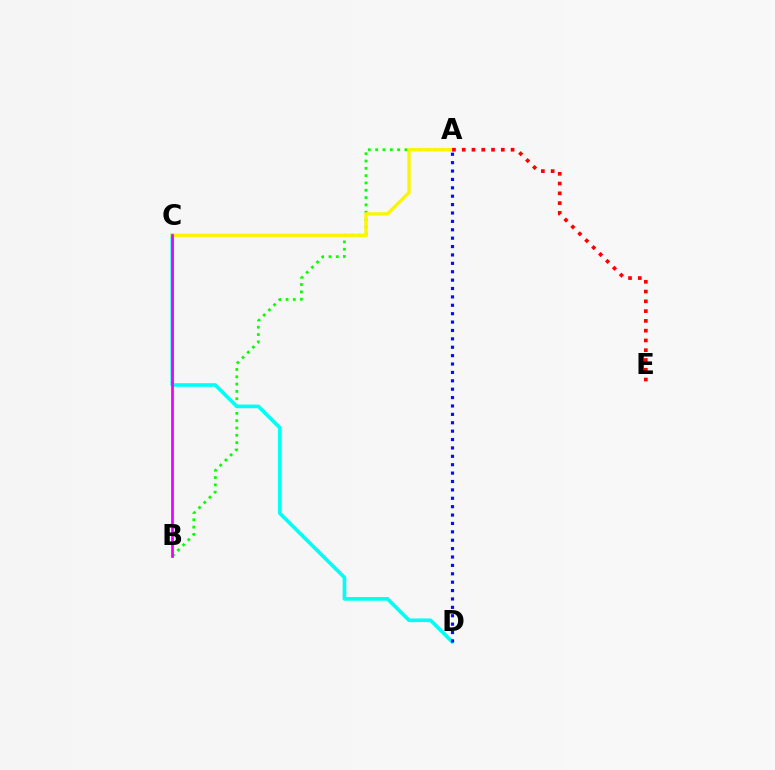{('A', 'B'): [{'color': '#08ff00', 'line_style': 'dotted', 'thickness': 1.99}], ('C', 'D'): [{'color': '#00fff6', 'line_style': 'solid', 'thickness': 2.61}], ('A', 'C'): [{'color': '#fcf500', 'line_style': 'solid', 'thickness': 2.36}], ('B', 'C'): [{'color': '#ee00ff', 'line_style': 'solid', 'thickness': 1.97}], ('A', 'D'): [{'color': '#0010ff', 'line_style': 'dotted', 'thickness': 2.28}], ('A', 'E'): [{'color': '#ff0000', 'line_style': 'dotted', 'thickness': 2.66}]}